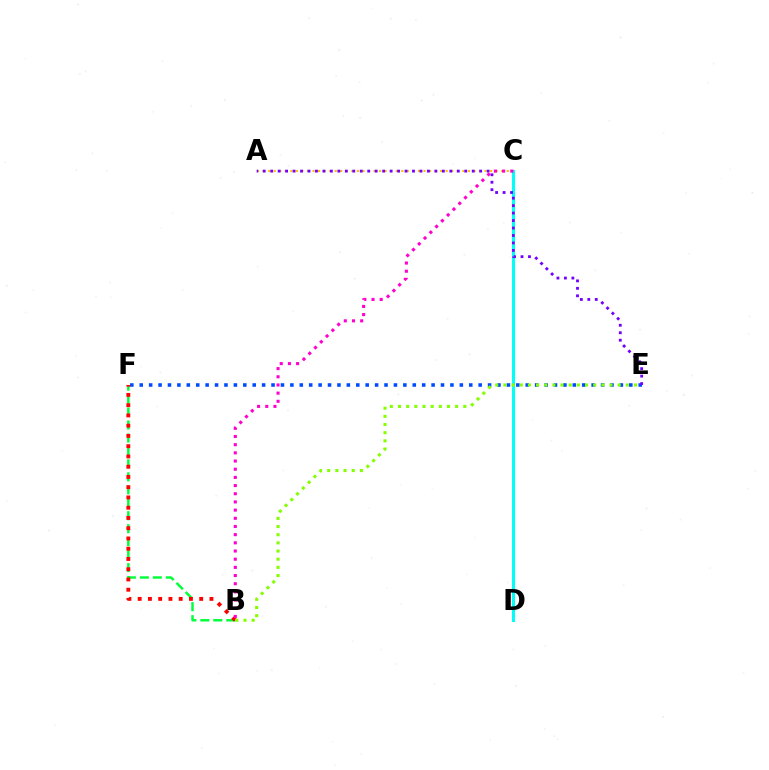{('E', 'F'): [{'color': '#004bff', 'line_style': 'dotted', 'thickness': 2.56}], ('A', 'C'): [{'color': '#ffbd00', 'line_style': 'dotted', 'thickness': 1.51}], ('B', 'F'): [{'color': '#00ff39', 'line_style': 'dashed', 'thickness': 1.76}, {'color': '#ff0000', 'line_style': 'dotted', 'thickness': 2.79}], ('C', 'D'): [{'color': '#00fff6', 'line_style': 'solid', 'thickness': 2.2}], ('A', 'E'): [{'color': '#7200ff', 'line_style': 'dotted', 'thickness': 2.03}], ('B', 'E'): [{'color': '#84ff00', 'line_style': 'dotted', 'thickness': 2.22}], ('B', 'C'): [{'color': '#ff00cf', 'line_style': 'dotted', 'thickness': 2.22}]}